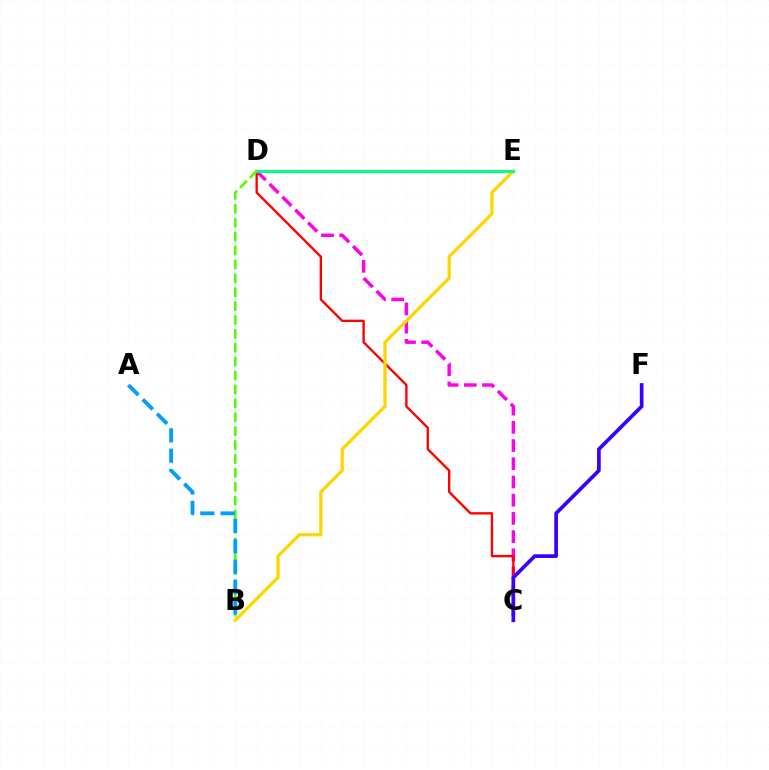{('C', 'D'): [{'color': '#ff00ed', 'line_style': 'dashed', 'thickness': 2.47}, {'color': '#ff0000', 'line_style': 'solid', 'thickness': 1.69}], ('B', 'E'): [{'color': '#ffd500', 'line_style': 'solid', 'thickness': 2.31}], ('D', 'E'): [{'color': '#00ff86', 'line_style': 'solid', 'thickness': 2.19}], ('C', 'F'): [{'color': '#3700ff', 'line_style': 'solid', 'thickness': 2.66}], ('B', 'D'): [{'color': '#4fff00', 'line_style': 'dashed', 'thickness': 1.89}], ('A', 'B'): [{'color': '#009eff', 'line_style': 'dashed', 'thickness': 2.76}]}